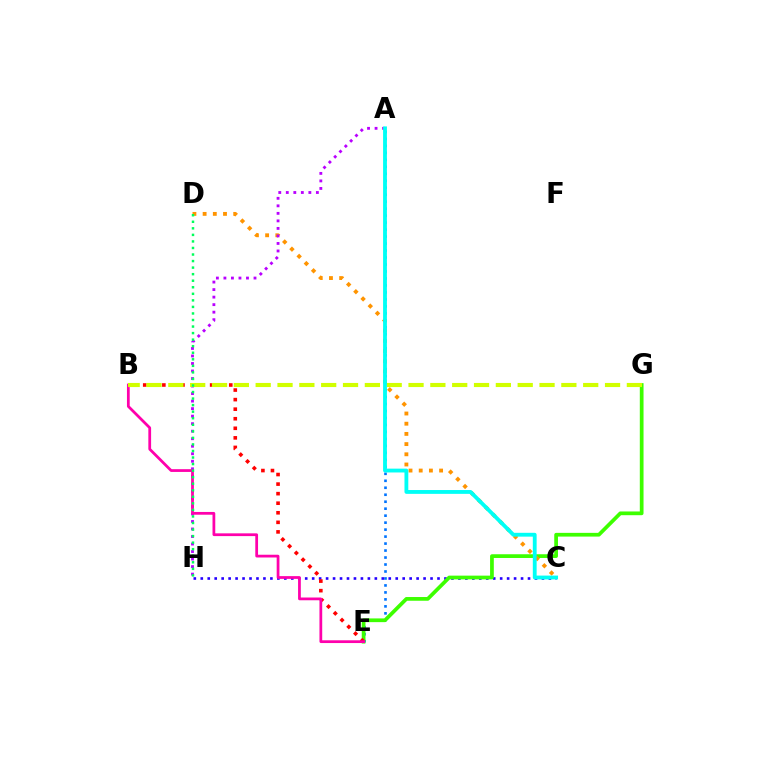{('A', 'E'): [{'color': '#0074ff', 'line_style': 'dotted', 'thickness': 1.9}], ('C', 'H'): [{'color': '#2500ff', 'line_style': 'dotted', 'thickness': 1.89}], ('E', 'G'): [{'color': '#3dff00', 'line_style': 'solid', 'thickness': 2.68}], ('C', 'D'): [{'color': '#ff9400', 'line_style': 'dotted', 'thickness': 2.77}], ('B', 'E'): [{'color': '#ff0000', 'line_style': 'dotted', 'thickness': 2.6}, {'color': '#ff00ac', 'line_style': 'solid', 'thickness': 1.99}], ('A', 'H'): [{'color': '#b900ff', 'line_style': 'dotted', 'thickness': 2.04}], ('B', 'G'): [{'color': '#d1ff00', 'line_style': 'dashed', 'thickness': 2.97}], ('D', 'H'): [{'color': '#00ff5c', 'line_style': 'dotted', 'thickness': 1.78}], ('A', 'C'): [{'color': '#00fff6', 'line_style': 'solid', 'thickness': 2.76}]}